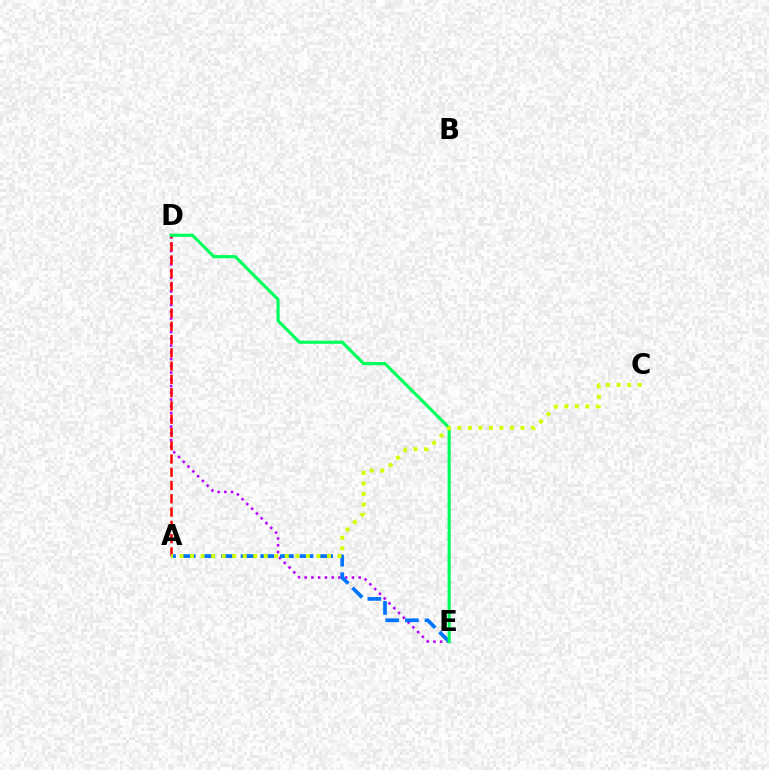{('D', 'E'): [{'color': '#b900ff', 'line_style': 'dotted', 'thickness': 1.83}, {'color': '#00ff5c', 'line_style': 'solid', 'thickness': 2.28}], ('A', 'D'): [{'color': '#ff0000', 'line_style': 'dashed', 'thickness': 1.8}], ('A', 'E'): [{'color': '#0074ff', 'line_style': 'dashed', 'thickness': 2.67}], ('A', 'C'): [{'color': '#d1ff00', 'line_style': 'dotted', 'thickness': 2.86}]}